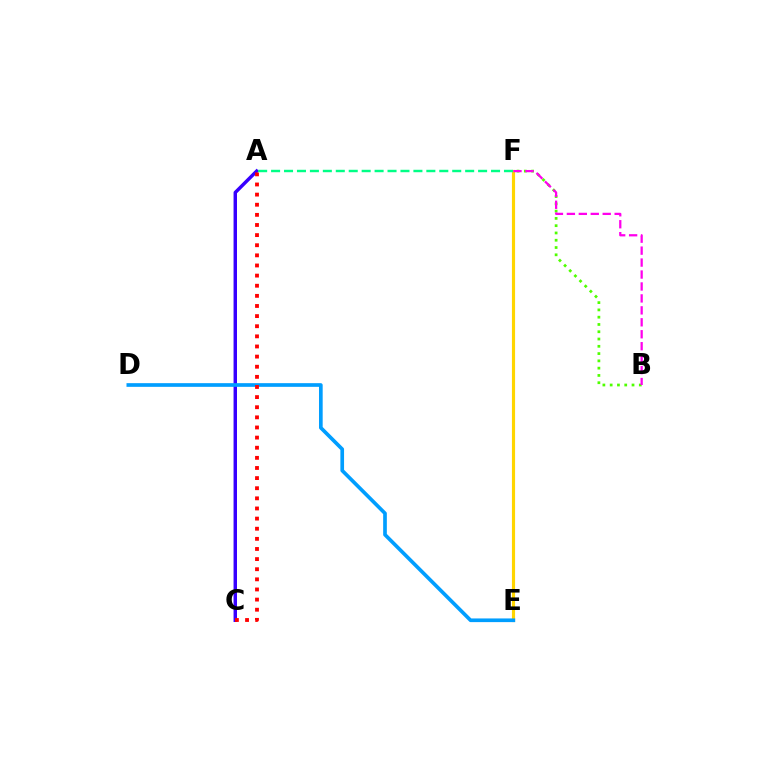{('E', 'F'): [{'color': '#ffd500', 'line_style': 'solid', 'thickness': 2.27}], ('B', 'F'): [{'color': '#4fff00', 'line_style': 'dotted', 'thickness': 1.98}, {'color': '#ff00ed', 'line_style': 'dashed', 'thickness': 1.62}], ('A', 'C'): [{'color': '#3700ff', 'line_style': 'solid', 'thickness': 2.48}, {'color': '#ff0000', 'line_style': 'dotted', 'thickness': 2.75}], ('D', 'E'): [{'color': '#009eff', 'line_style': 'solid', 'thickness': 2.65}], ('A', 'F'): [{'color': '#00ff86', 'line_style': 'dashed', 'thickness': 1.76}]}